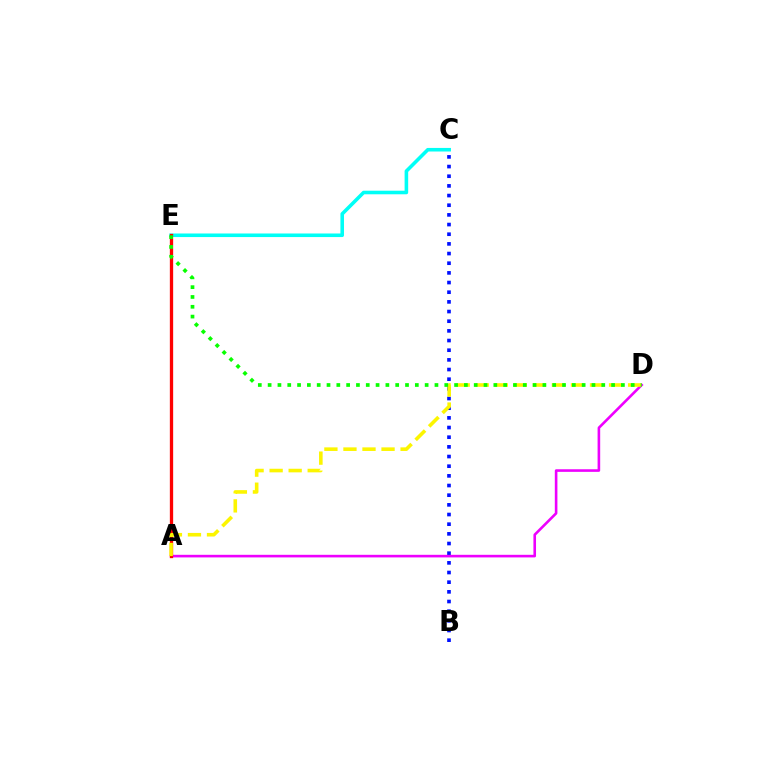{('B', 'C'): [{'color': '#0010ff', 'line_style': 'dotted', 'thickness': 2.63}], ('C', 'E'): [{'color': '#00fff6', 'line_style': 'solid', 'thickness': 2.58}], ('A', 'D'): [{'color': '#ee00ff', 'line_style': 'solid', 'thickness': 1.88}, {'color': '#fcf500', 'line_style': 'dashed', 'thickness': 2.59}], ('A', 'E'): [{'color': '#ff0000', 'line_style': 'solid', 'thickness': 2.38}], ('D', 'E'): [{'color': '#08ff00', 'line_style': 'dotted', 'thickness': 2.67}]}